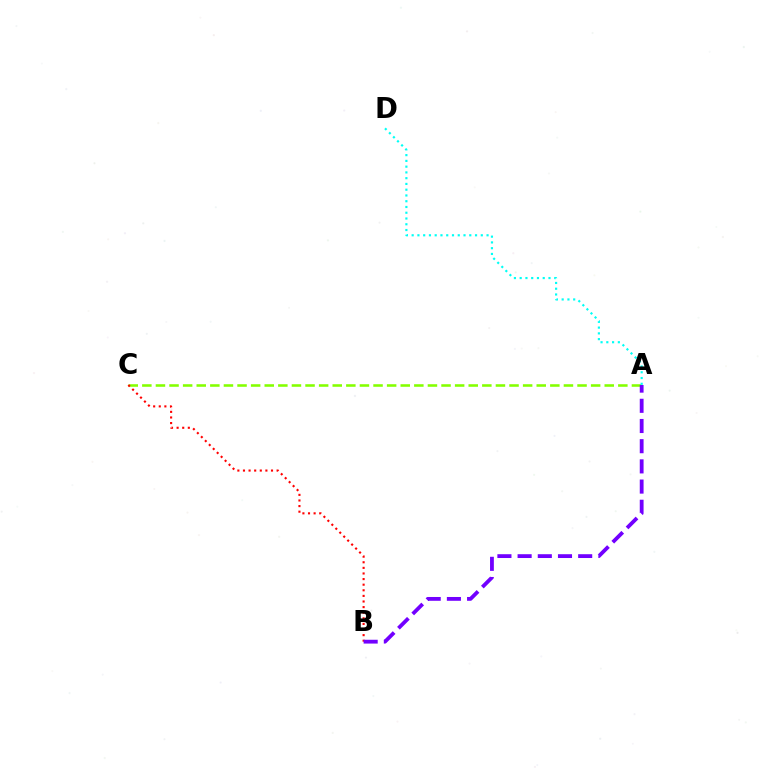{('A', 'C'): [{'color': '#84ff00', 'line_style': 'dashed', 'thickness': 1.85}], ('A', 'D'): [{'color': '#00fff6', 'line_style': 'dotted', 'thickness': 1.57}], ('B', 'C'): [{'color': '#ff0000', 'line_style': 'dotted', 'thickness': 1.52}], ('A', 'B'): [{'color': '#7200ff', 'line_style': 'dashed', 'thickness': 2.74}]}